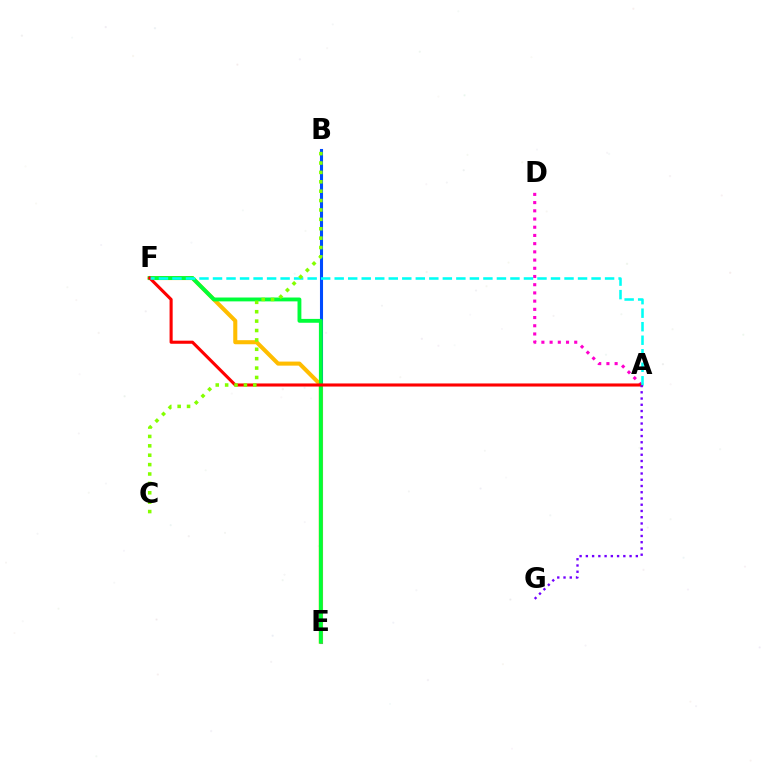{('B', 'E'): [{'color': '#004bff', 'line_style': 'solid', 'thickness': 2.21}], ('E', 'F'): [{'color': '#ffbd00', 'line_style': 'solid', 'thickness': 2.92}, {'color': '#00ff39', 'line_style': 'solid', 'thickness': 2.78}], ('A', 'D'): [{'color': '#ff00cf', 'line_style': 'dotted', 'thickness': 2.23}], ('A', 'F'): [{'color': '#ff0000', 'line_style': 'solid', 'thickness': 2.22}, {'color': '#00fff6', 'line_style': 'dashed', 'thickness': 1.84}], ('B', 'C'): [{'color': '#84ff00', 'line_style': 'dotted', 'thickness': 2.55}], ('A', 'G'): [{'color': '#7200ff', 'line_style': 'dotted', 'thickness': 1.7}]}